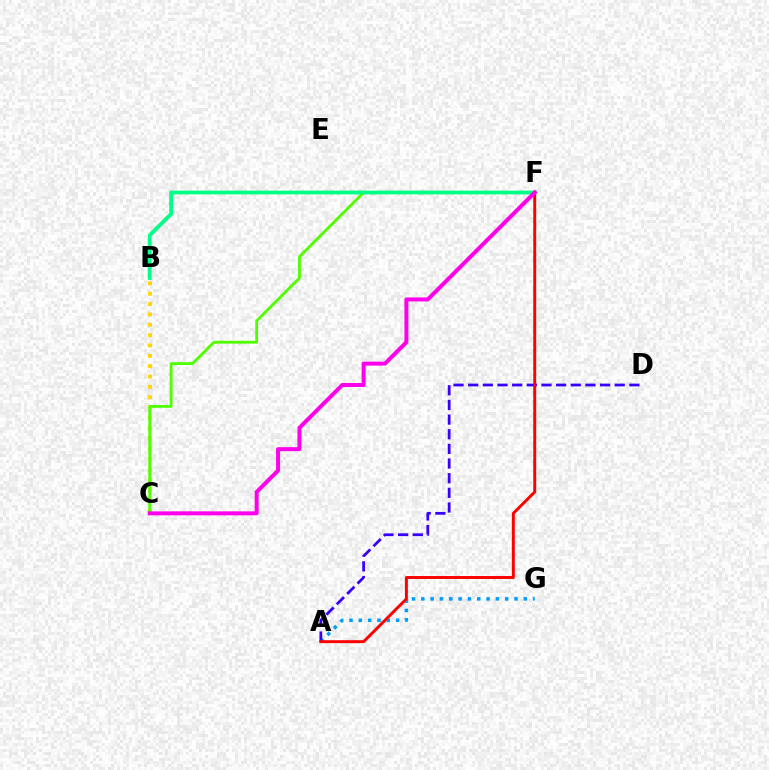{('B', 'C'): [{'color': '#ffd500', 'line_style': 'dotted', 'thickness': 2.81}], ('A', 'G'): [{'color': '#009eff', 'line_style': 'dotted', 'thickness': 2.53}], ('C', 'F'): [{'color': '#4fff00', 'line_style': 'solid', 'thickness': 2.02}, {'color': '#ff00ed', 'line_style': 'solid', 'thickness': 2.87}], ('A', 'D'): [{'color': '#3700ff', 'line_style': 'dashed', 'thickness': 1.99}], ('B', 'F'): [{'color': '#00ff86', 'line_style': 'solid', 'thickness': 2.72}], ('A', 'F'): [{'color': '#ff0000', 'line_style': 'solid', 'thickness': 2.12}]}